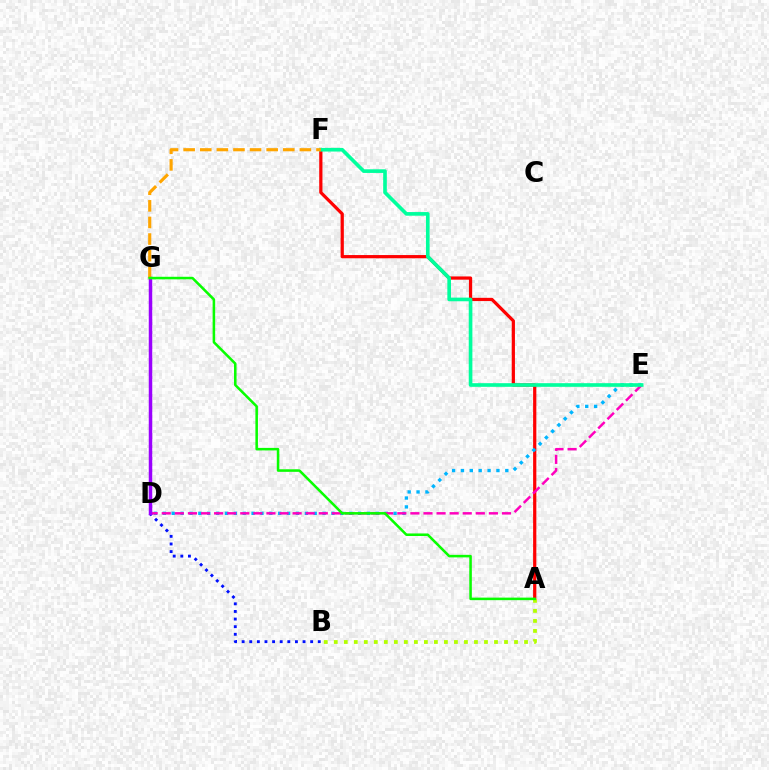{('B', 'D'): [{'color': '#0010ff', 'line_style': 'dotted', 'thickness': 2.07}], ('A', 'F'): [{'color': '#ff0000', 'line_style': 'solid', 'thickness': 2.32}], ('A', 'B'): [{'color': '#b3ff00', 'line_style': 'dotted', 'thickness': 2.72}], ('D', 'E'): [{'color': '#00b5ff', 'line_style': 'dotted', 'thickness': 2.41}, {'color': '#ff00bd', 'line_style': 'dashed', 'thickness': 1.78}], ('D', 'G'): [{'color': '#9b00ff', 'line_style': 'solid', 'thickness': 2.52}], ('E', 'F'): [{'color': '#00ff9d', 'line_style': 'solid', 'thickness': 2.62}], ('F', 'G'): [{'color': '#ffa500', 'line_style': 'dashed', 'thickness': 2.26}], ('A', 'G'): [{'color': '#08ff00', 'line_style': 'solid', 'thickness': 1.83}]}